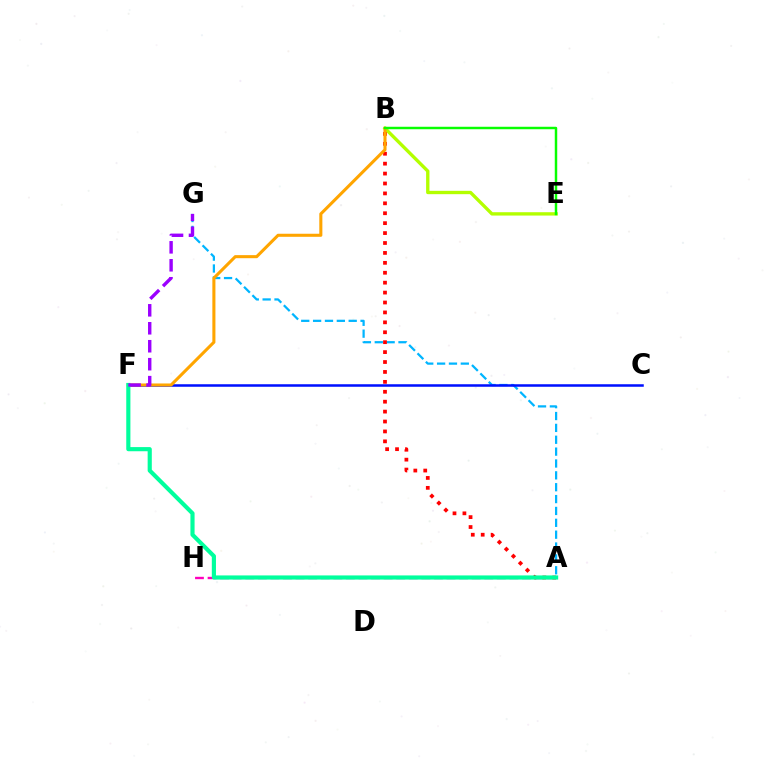{('A', 'G'): [{'color': '#00b5ff', 'line_style': 'dashed', 'thickness': 1.61}], ('B', 'E'): [{'color': '#b3ff00', 'line_style': 'solid', 'thickness': 2.41}, {'color': '#08ff00', 'line_style': 'solid', 'thickness': 1.77}], ('C', 'F'): [{'color': '#0010ff', 'line_style': 'solid', 'thickness': 1.82}], ('A', 'H'): [{'color': '#ff00bd', 'line_style': 'dashed', 'thickness': 1.71}], ('A', 'B'): [{'color': '#ff0000', 'line_style': 'dotted', 'thickness': 2.69}], ('B', 'F'): [{'color': '#ffa500', 'line_style': 'solid', 'thickness': 2.21}], ('A', 'F'): [{'color': '#00ff9d', 'line_style': 'solid', 'thickness': 2.99}], ('F', 'G'): [{'color': '#9b00ff', 'line_style': 'dashed', 'thickness': 2.44}]}